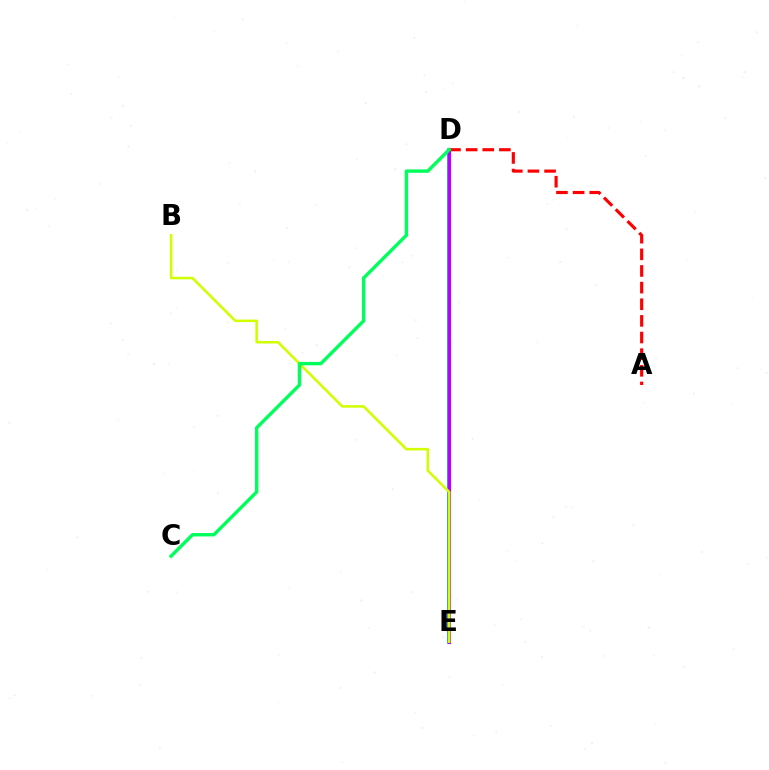{('D', 'E'): [{'color': '#0074ff', 'line_style': 'solid', 'thickness': 2.55}, {'color': '#b900ff', 'line_style': 'solid', 'thickness': 2.23}], ('A', 'D'): [{'color': '#ff0000', 'line_style': 'dashed', 'thickness': 2.26}], ('B', 'E'): [{'color': '#d1ff00', 'line_style': 'solid', 'thickness': 1.84}], ('C', 'D'): [{'color': '#00ff5c', 'line_style': 'solid', 'thickness': 2.45}]}